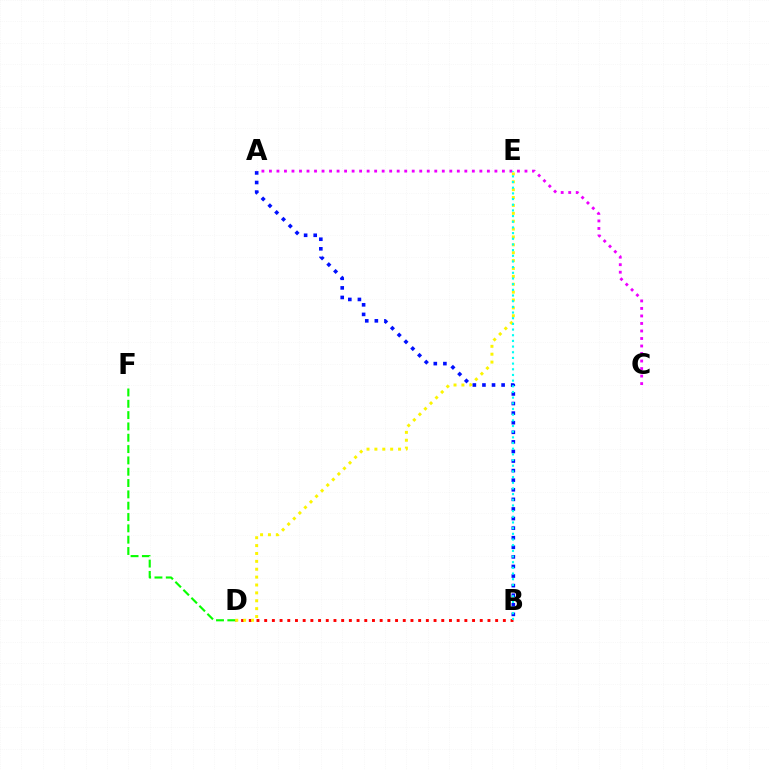{('D', 'F'): [{'color': '#08ff00', 'line_style': 'dashed', 'thickness': 1.54}], ('B', 'D'): [{'color': '#ff0000', 'line_style': 'dotted', 'thickness': 2.09}], ('D', 'E'): [{'color': '#fcf500', 'line_style': 'dotted', 'thickness': 2.14}], ('A', 'B'): [{'color': '#0010ff', 'line_style': 'dotted', 'thickness': 2.6}], ('A', 'C'): [{'color': '#ee00ff', 'line_style': 'dotted', 'thickness': 2.04}], ('B', 'E'): [{'color': '#00fff6', 'line_style': 'dotted', 'thickness': 1.54}]}